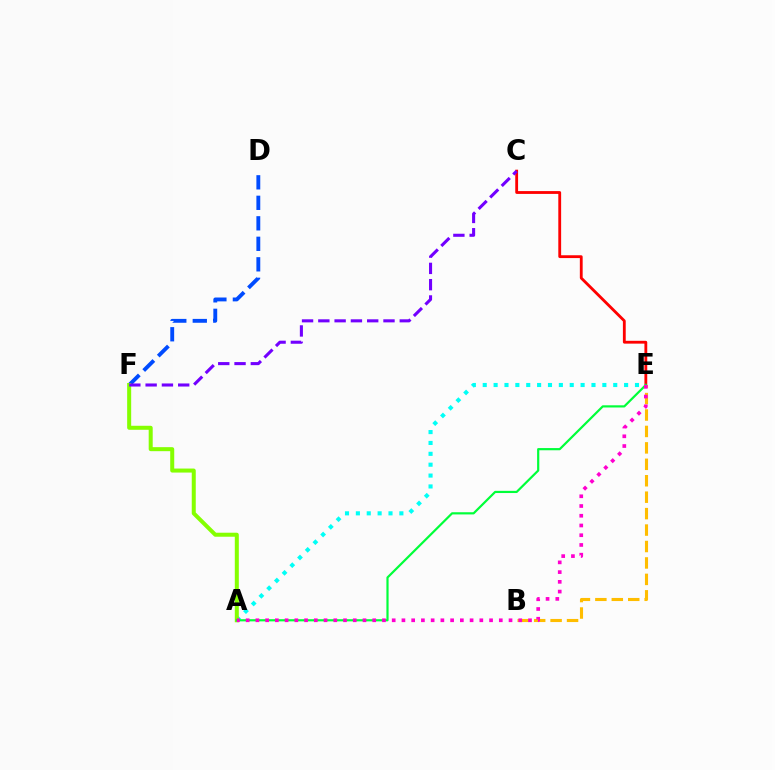{('C', 'E'): [{'color': '#ff0000', 'line_style': 'solid', 'thickness': 2.03}], ('D', 'F'): [{'color': '#004bff', 'line_style': 'dashed', 'thickness': 2.78}], ('A', 'E'): [{'color': '#00fff6', 'line_style': 'dotted', 'thickness': 2.95}, {'color': '#00ff39', 'line_style': 'solid', 'thickness': 1.58}, {'color': '#ff00cf', 'line_style': 'dotted', 'thickness': 2.65}], ('B', 'E'): [{'color': '#ffbd00', 'line_style': 'dashed', 'thickness': 2.23}], ('A', 'F'): [{'color': '#84ff00', 'line_style': 'solid', 'thickness': 2.89}], ('C', 'F'): [{'color': '#7200ff', 'line_style': 'dashed', 'thickness': 2.21}]}